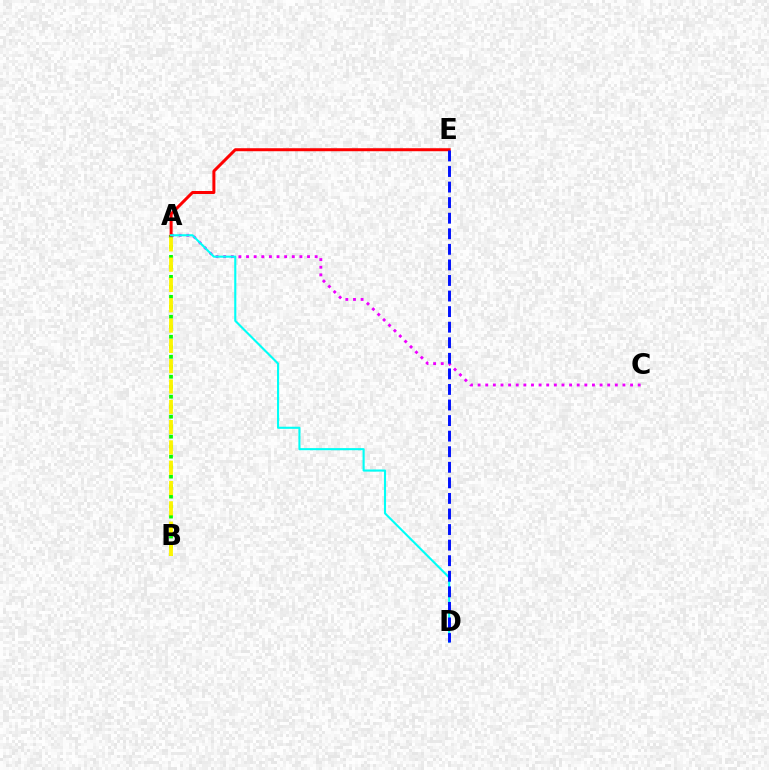{('A', 'B'): [{'color': '#08ff00', 'line_style': 'dotted', 'thickness': 2.71}, {'color': '#fcf500', 'line_style': 'dashed', 'thickness': 2.76}], ('A', 'C'): [{'color': '#ee00ff', 'line_style': 'dotted', 'thickness': 2.07}], ('A', 'E'): [{'color': '#ff0000', 'line_style': 'solid', 'thickness': 2.16}], ('A', 'D'): [{'color': '#00fff6', 'line_style': 'solid', 'thickness': 1.52}], ('D', 'E'): [{'color': '#0010ff', 'line_style': 'dashed', 'thickness': 2.11}]}